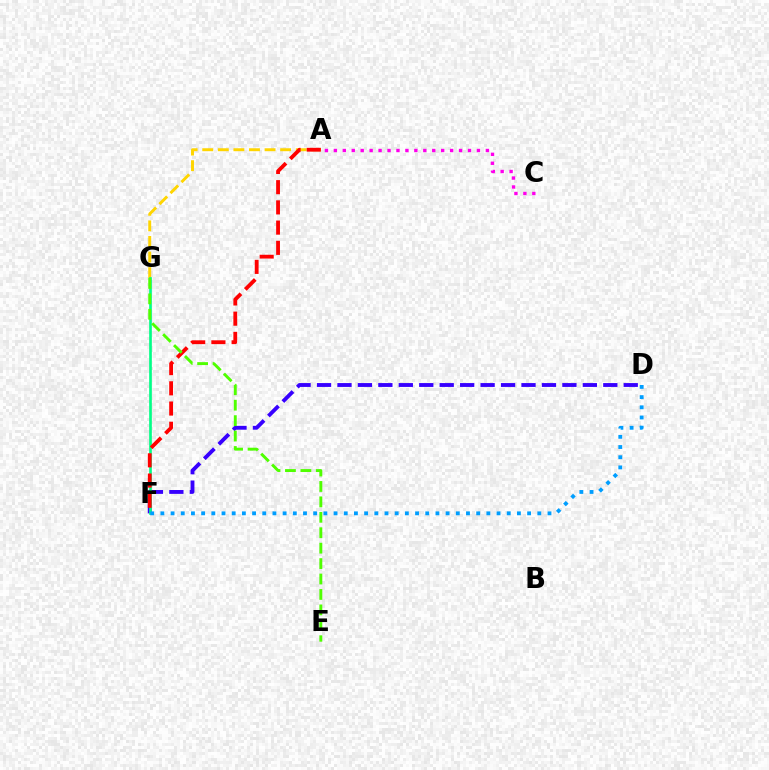{('A', 'C'): [{'color': '#ff00ed', 'line_style': 'dotted', 'thickness': 2.43}], ('D', 'F'): [{'color': '#3700ff', 'line_style': 'dashed', 'thickness': 2.78}, {'color': '#009eff', 'line_style': 'dotted', 'thickness': 2.77}], ('A', 'G'): [{'color': '#ffd500', 'line_style': 'dashed', 'thickness': 2.12}], ('F', 'G'): [{'color': '#00ff86', 'line_style': 'solid', 'thickness': 1.92}], ('A', 'F'): [{'color': '#ff0000', 'line_style': 'dashed', 'thickness': 2.75}], ('E', 'G'): [{'color': '#4fff00', 'line_style': 'dashed', 'thickness': 2.1}]}